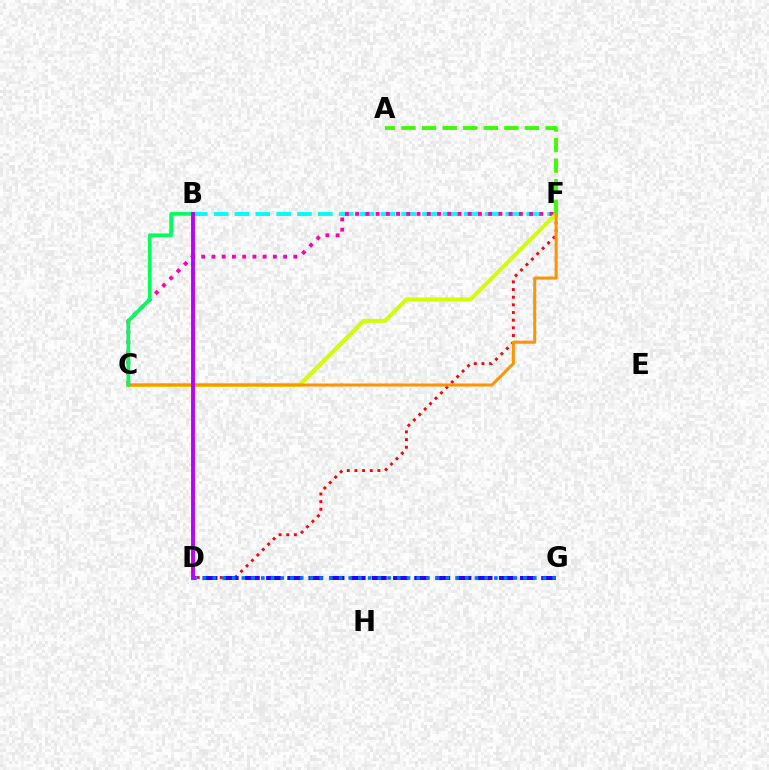{('B', 'F'): [{'color': '#00fff6', 'line_style': 'dashed', 'thickness': 2.83}], ('D', 'F'): [{'color': '#ff0000', 'line_style': 'dotted', 'thickness': 2.08}], ('D', 'G'): [{'color': '#2500ff', 'line_style': 'dashed', 'thickness': 2.87}, {'color': '#0074ff', 'line_style': 'dotted', 'thickness': 2.64}], ('C', 'F'): [{'color': '#ff00ac', 'line_style': 'dotted', 'thickness': 2.78}, {'color': '#d1ff00', 'line_style': 'solid', 'thickness': 2.84}, {'color': '#ff9400', 'line_style': 'solid', 'thickness': 2.18}], ('A', 'F'): [{'color': '#3dff00', 'line_style': 'dashed', 'thickness': 2.8}], ('B', 'C'): [{'color': '#00ff5c', 'line_style': 'solid', 'thickness': 2.64}], ('B', 'D'): [{'color': '#b900ff', 'line_style': 'solid', 'thickness': 2.78}]}